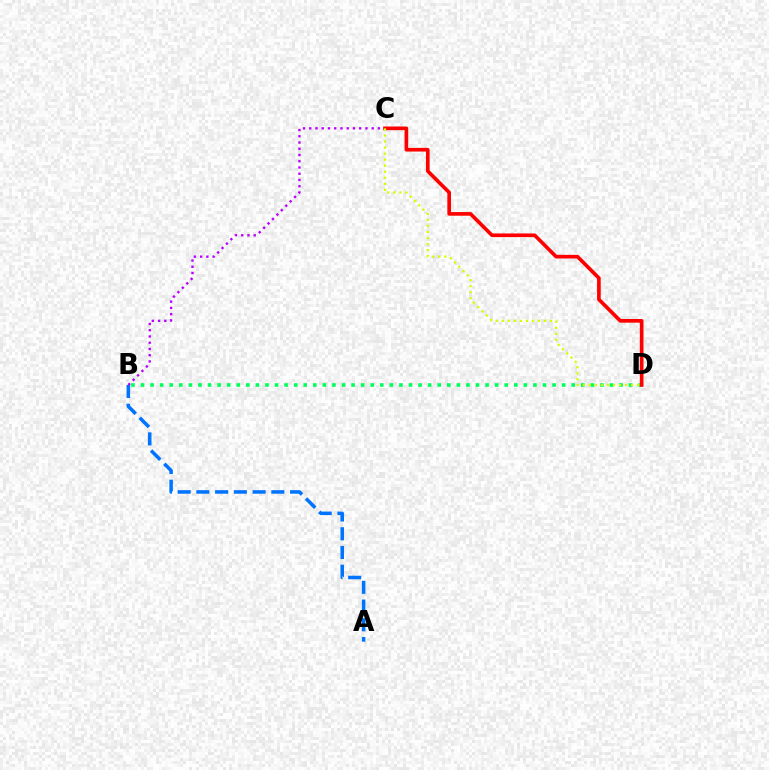{('A', 'B'): [{'color': '#0074ff', 'line_style': 'dashed', 'thickness': 2.55}], ('B', 'C'): [{'color': '#b900ff', 'line_style': 'dotted', 'thickness': 1.7}], ('B', 'D'): [{'color': '#00ff5c', 'line_style': 'dotted', 'thickness': 2.6}], ('C', 'D'): [{'color': '#ff0000', 'line_style': 'solid', 'thickness': 2.63}, {'color': '#d1ff00', 'line_style': 'dotted', 'thickness': 1.64}]}